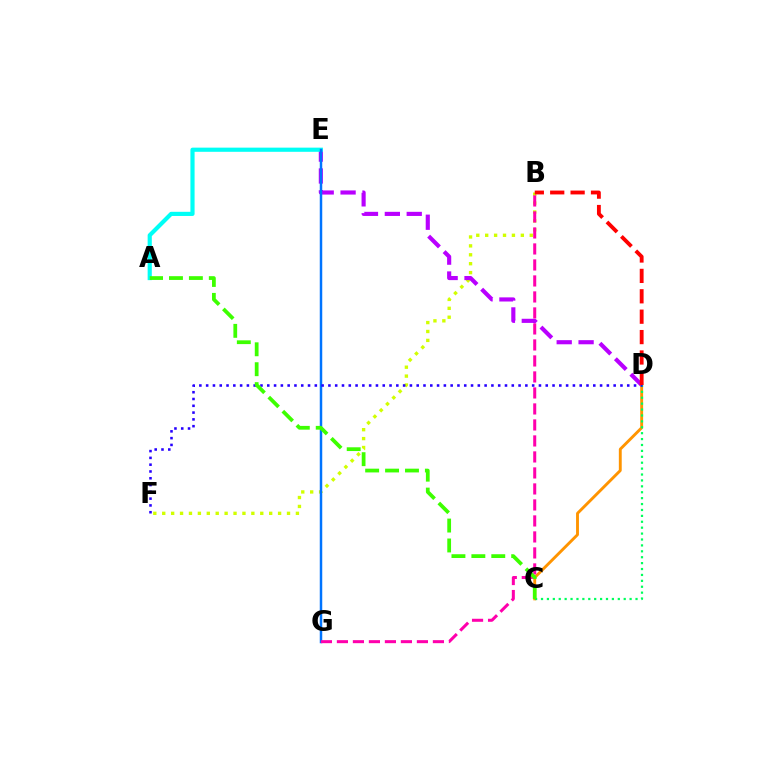{('B', 'F'): [{'color': '#d1ff00', 'line_style': 'dotted', 'thickness': 2.42}], ('D', 'E'): [{'color': '#b900ff', 'line_style': 'dashed', 'thickness': 2.97}], ('C', 'D'): [{'color': '#ff9400', 'line_style': 'solid', 'thickness': 2.08}, {'color': '#00ff5c', 'line_style': 'dotted', 'thickness': 1.6}], ('A', 'E'): [{'color': '#00fff6', 'line_style': 'solid', 'thickness': 3.0}], ('E', 'G'): [{'color': '#0074ff', 'line_style': 'solid', 'thickness': 1.79}], ('B', 'G'): [{'color': '#ff00ac', 'line_style': 'dashed', 'thickness': 2.17}], ('D', 'F'): [{'color': '#2500ff', 'line_style': 'dotted', 'thickness': 1.85}], ('B', 'D'): [{'color': '#ff0000', 'line_style': 'dashed', 'thickness': 2.77}], ('A', 'C'): [{'color': '#3dff00', 'line_style': 'dashed', 'thickness': 2.71}]}